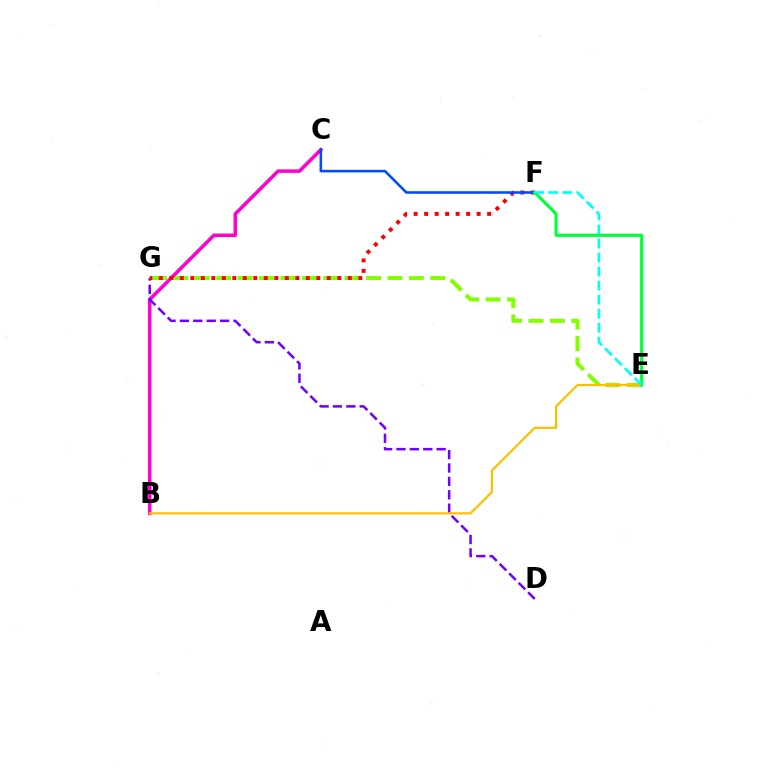{('E', 'G'): [{'color': '#84ff00', 'line_style': 'dashed', 'thickness': 2.91}], ('B', 'C'): [{'color': '#ff00cf', 'line_style': 'solid', 'thickness': 2.55}], ('D', 'G'): [{'color': '#7200ff', 'line_style': 'dashed', 'thickness': 1.82}], ('B', 'E'): [{'color': '#ffbd00', 'line_style': 'solid', 'thickness': 1.58}], ('F', 'G'): [{'color': '#ff0000', 'line_style': 'dotted', 'thickness': 2.85}], ('C', 'F'): [{'color': '#004bff', 'line_style': 'solid', 'thickness': 1.85}], ('E', 'F'): [{'color': '#00ff39', 'line_style': 'solid', 'thickness': 2.26}, {'color': '#00fff6', 'line_style': 'dashed', 'thickness': 1.91}]}